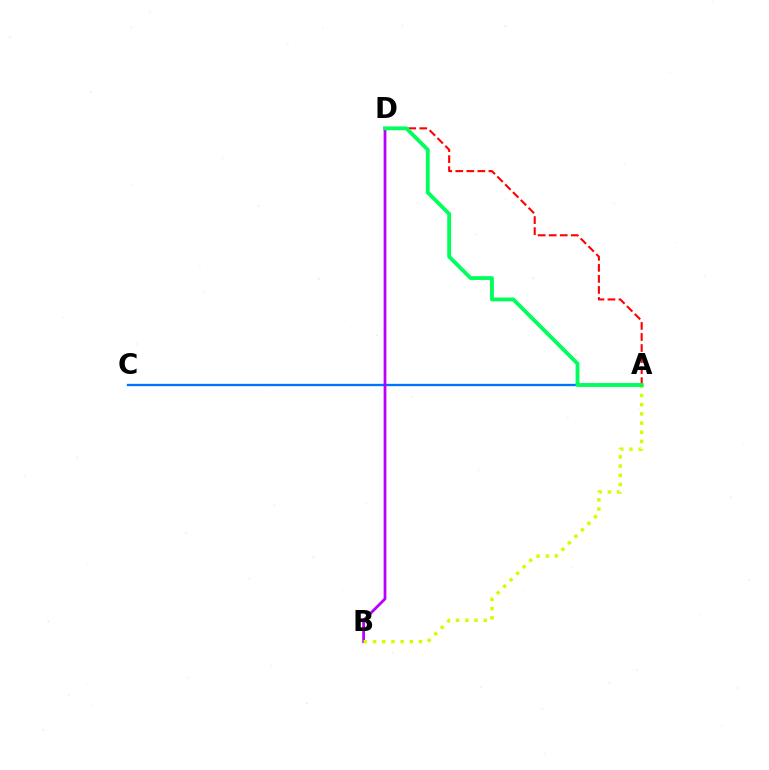{('A', 'D'): [{'color': '#ff0000', 'line_style': 'dashed', 'thickness': 1.5}, {'color': '#00ff5c', 'line_style': 'solid', 'thickness': 2.76}], ('A', 'C'): [{'color': '#0074ff', 'line_style': 'solid', 'thickness': 1.67}], ('B', 'D'): [{'color': '#b900ff', 'line_style': 'solid', 'thickness': 2.0}], ('A', 'B'): [{'color': '#d1ff00', 'line_style': 'dotted', 'thickness': 2.5}]}